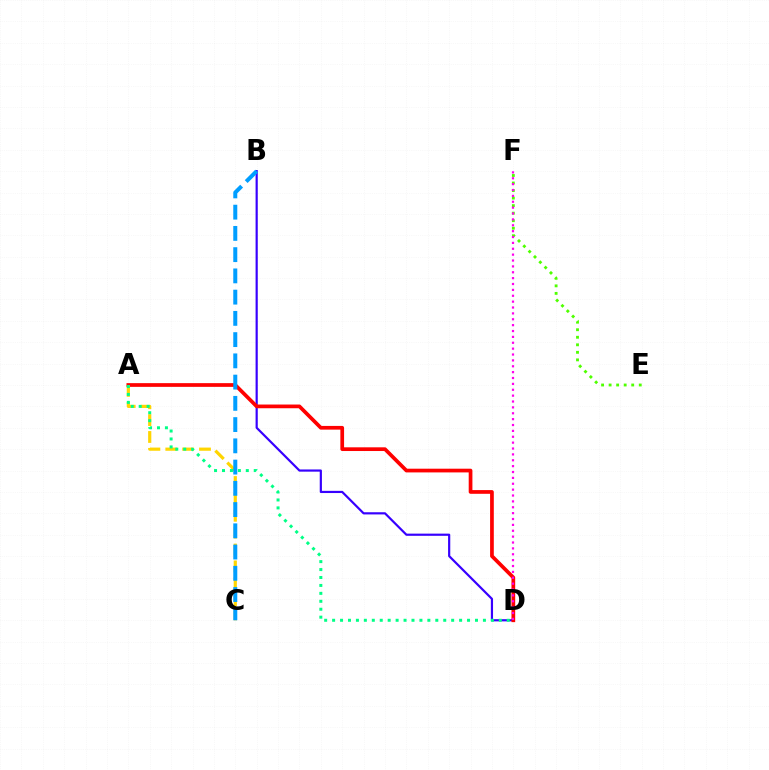{('B', 'D'): [{'color': '#3700ff', 'line_style': 'solid', 'thickness': 1.57}], ('A', 'D'): [{'color': '#ff0000', 'line_style': 'solid', 'thickness': 2.67}, {'color': '#00ff86', 'line_style': 'dotted', 'thickness': 2.16}], ('E', 'F'): [{'color': '#4fff00', 'line_style': 'dotted', 'thickness': 2.05}], ('A', 'C'): [{'color': '#ffd500', 'line_style': 'dashed', 'thickness': 2.29}], ('D', 'F'): [{'color': '#ff00ed', 'line_style': 'dotted', 'thickness': 1.6}], ('B', 'C'): [{'color': '#009eff', 'line_style': 'dashed', 'thickness': 2.89}]}